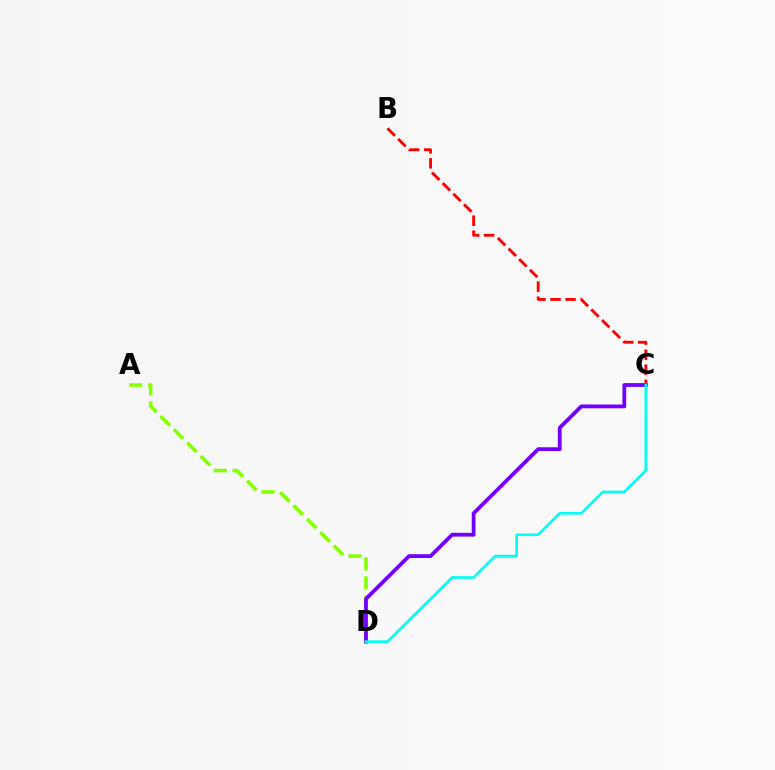{('B', 'C'): [{'color': '#ff0000', 'line_style': 'dashed', 'thickness': 2.05}], ('A', 'D'): [{'color': '#84ff00', 'line_style': 'dashed', 'thickness': 2.57}], ('C', 'D'): [{'color': '#7200ff', 'line_style': 'solid', 'thickness': 2.73}, {'color': '#00fff6', 'line_style': 'solid', 'thickness': 1.9}]}